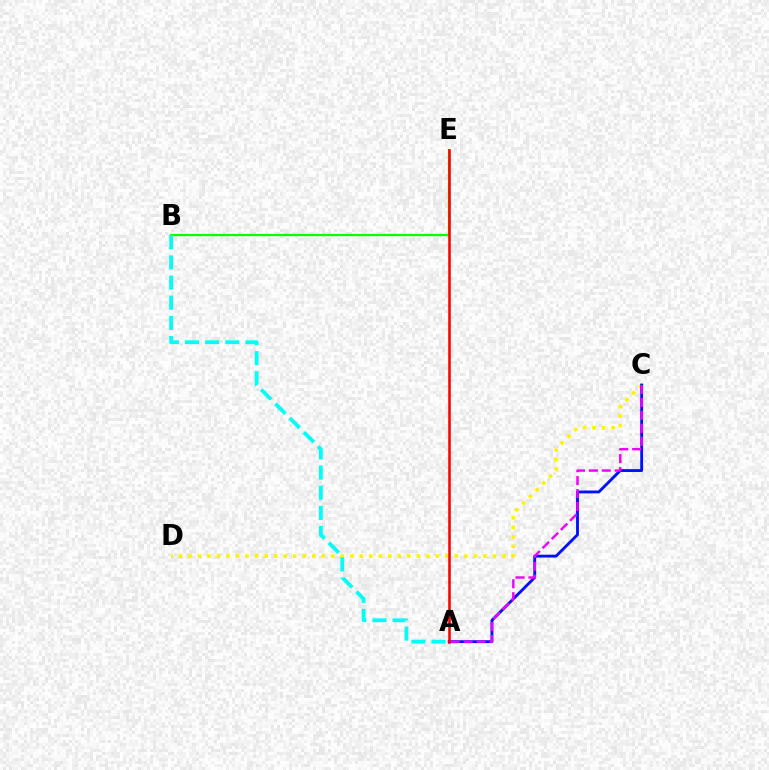{('B', 'E'): [{'color': '#08ff00', 'line_style': 'solid', 'thickness': 1.59}], ('C', 'D'): [{'color': '#fcf500', 'line_style': 'dotted', 'thickness': 2.59}], ('A', 'C'): [{'color': '#0010ff', 'line_style': 'solid', 'thickness': 2.06}, {'color': '#ee00ff', 'line_style': 'dashed', 'thickness': 1.76}], ('A', 'E'): [{'color': '#ff0000', 'line_style': 'solid', 'thickness': 1.85}], ('A', 'B'): [{'color': '#00fff6', 'line_style': 'dashed', 'thickness': 2.74}]}